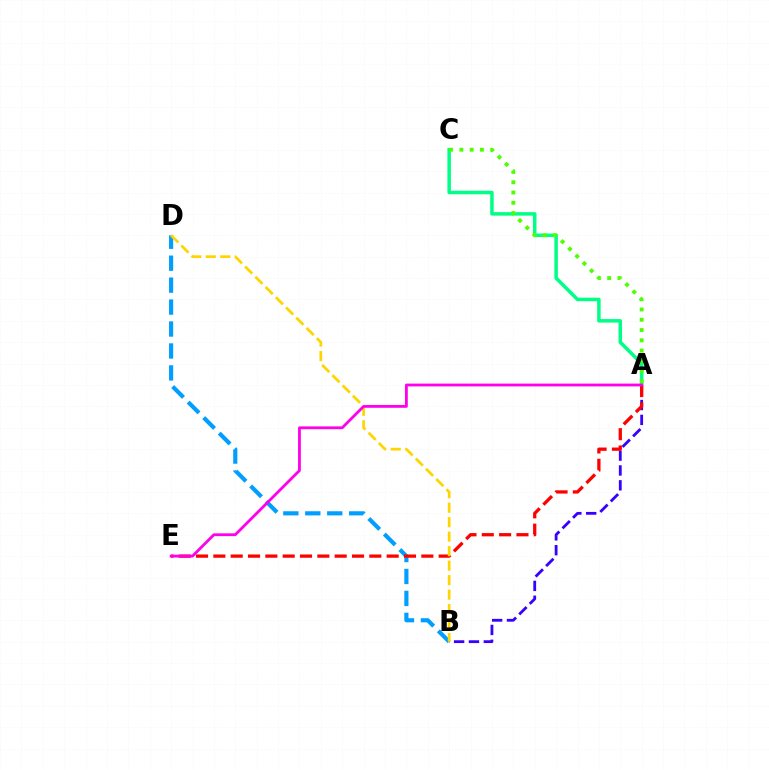{('B', 'D'): [{'color': '#009eff', 'line_style': 'dashed', 'thickness': 2.98}, {'color': '#ffd500', 'line_style': 'dashed', 'thickness': 1.97}], ('A', 'B'): [{'color': '#3700ff', 'line_style': 'dashed', 'thickness': 2.02}], ('A', 'C'): [{'color': '#00ff86', 'line_style': 'solid', 'thickness': 2.53}, {'color': '#4fff00', 'line_style': 'dotted', 'thickness': 2.79}], ('A', 'E'): [{'color': '#ff0000', 'line_style': 'dashed', 'thickness': 2.35}, {'color': '#ff00ed', 'line_style': 'solid', 'thickness': 2.02}]}